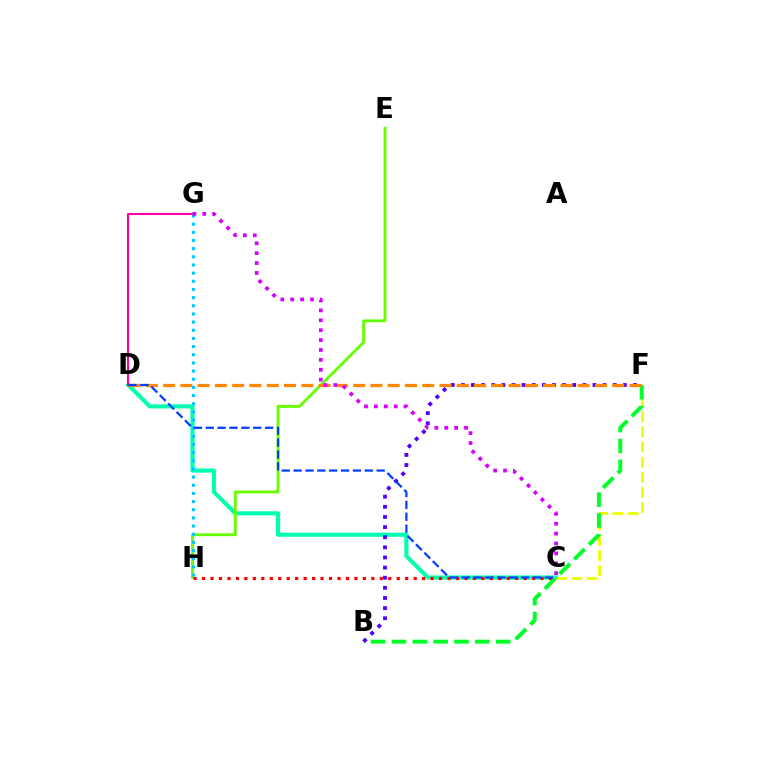{('C', 'D'): [{'color': '#00ffaf', 'line_style': 'solid', 'thickness': 2.96}, {'color': '#003fff', 'line_style': 'dashed', 'thickness': 1.61}], ('E', 'H'): [{'color': '#66ff00', 'line_style': 'solid', 'thickness': 2.04}], ('D', 'G'): [{'color': '#ff00a0', 'line_style': 'solid', 'thickness': 1.51}], ('C', 'F'): [{'color': '#eeff00', 'line_style': 'dashed', 'thickness': 2.06}], ('B', 'F'): [{'color': '#00ff27', 'line_style': 'dashed', 'thickness': 2.83}, {'color': '#4f00ff', 'line_style': 'dotted', 'thickness': 2.75}], ('D', 'F'): [{'color': '#ff8800', 'line_style': 'dashed', 'thickness': 2.35}], ('G', 'H'): [{'color': '#00c7ff', 'line_style': 'dotted', 'thickness': 2.22}], ('C', 'H'): [{'color': '#ff0000', 'line_style': 'dotted', 'thickness': 2.3}], ('C', 'G'): [{'color': '#d600ff', 'line_style': 'dotted', 'thickness': 2.69}]}